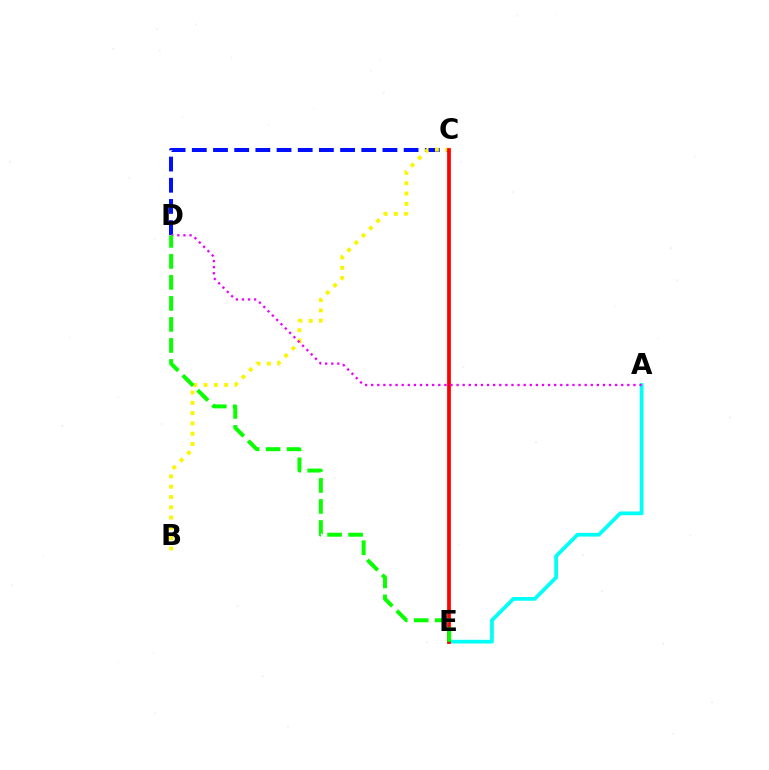{('C', 'D'): [{'color': '#0010ff', 'line_style': 'dashed', 'thickness': 2.88}], ('A', 'E'): [{'color': '#00fff6', 'line_style': 'solid', 'thickness': 2.69}], ('B', 'C'): [{'color': '#fcf500', 'line_style': 'dotted', 'thickness': 2.8}], ('C', 'E'): [{'color': '#ff0000', 'line_style': 'solid', 'thickness': 2.7}], ('A', 'D'): [{'color': '#ee00ff', 'line_style': 'dotted', 'thickness': 1.66}], ('D', 'E'): [{'color': '#08ff00', 'line_style': 'dashed', 'thickness': 2.85}]}